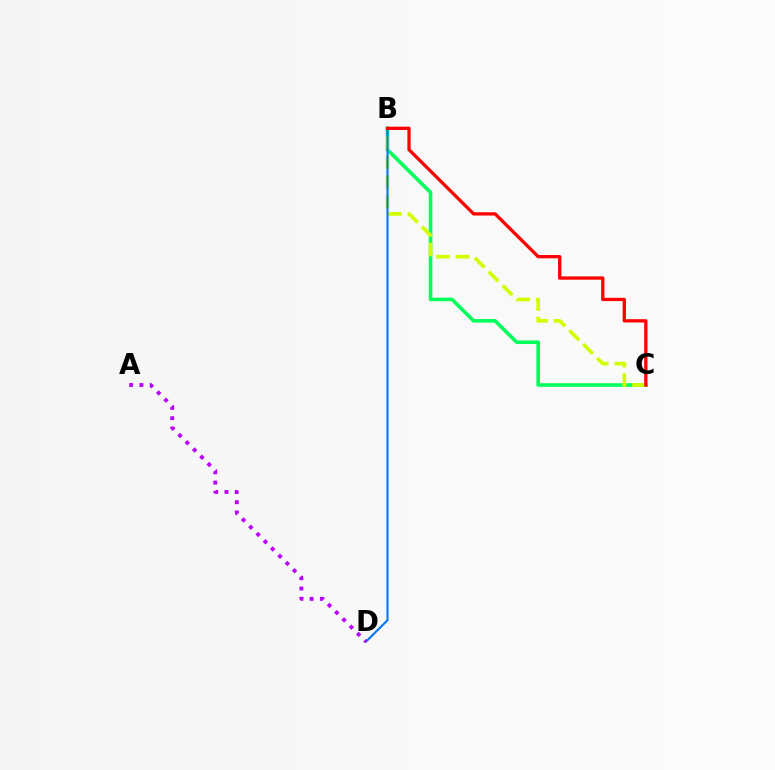{('B', 'C'): [{'color': '#00ff5c', 'line_style': 'solid', 'thickness': 2.59}, {'color': '#d1ff00', 'line_style': 'dashed', 'thickness': 2.66}, {'color': '#ff0000', 'line_style': 'solid', 'thickness': 2.37}], ('B', 'D'): [{'color': '#0074ff', 'line_style': 'solid', 'thickness': 1.51}], ('A', 'D'): [{'color': '#b900ff', 'line_style': 'dotted', 'thickness': 2.8}]}